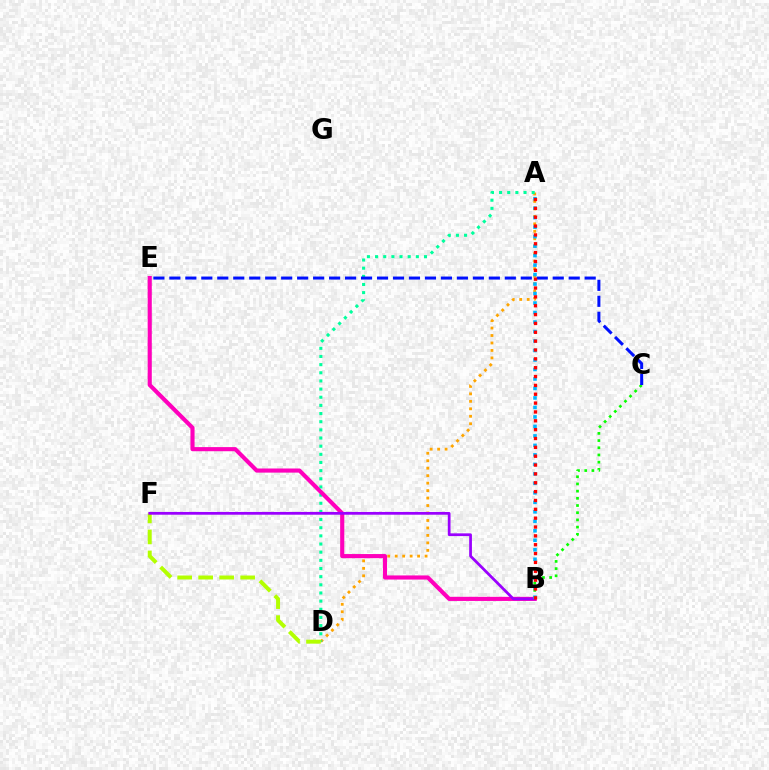{('A', 'D'): [{'color': '#ffa500', 'line_style': 'dotted', 'thickness': 2.03}, {'color': '#00ff9d', 'line_style': 'dotted', 'thickness': 2.22}], ('B', 'E'): [{'color': '#ff00bd', 'line_style': 'solid', 'thickness': 2.97}], ('B', 'C'): [{'color': '#08ff00', 'line_style': 'dotted', 'thickness': 1.95}], ('D', 'F'): [{'color': '#b3ff00', 'line_style': 'dashed', 'thickness': 2.85}], ('C', 'E'): [{'color': '#0010ff', 'line_style': 'dashed', 'thickness': 2.17}], ('B', 'F'): [{'color': '#9b00ff', 'line_style': 'solid', 'thickness': 1.98}], ('A', 'B'): [{'color': '#00b5ff', 'line_style': 'dotted', 'thickness': 2.58}, {'color': '#ff0000', 'line_style': 'dotted', 'thickness': 2.4}]}